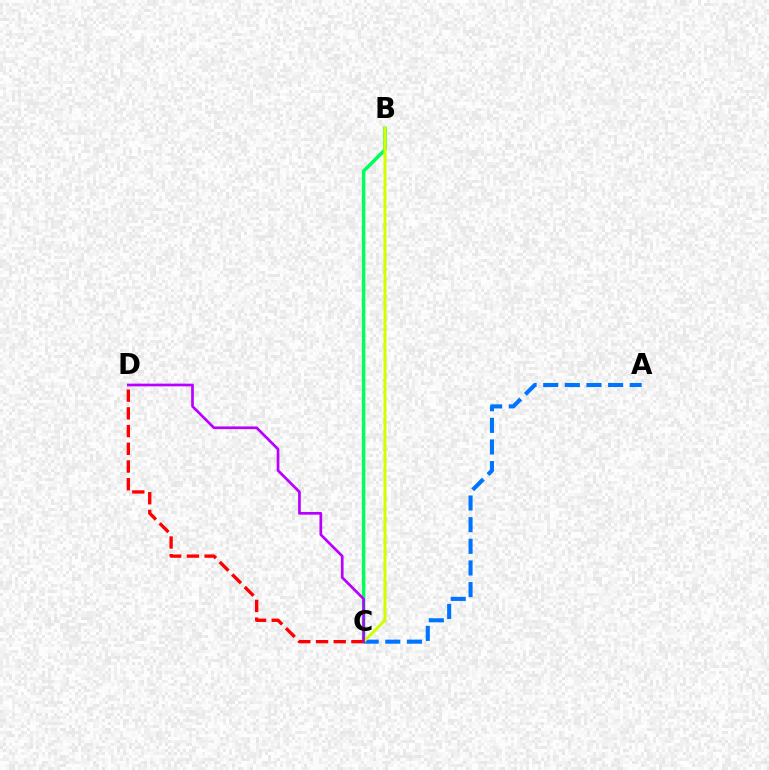{('A', 'C'): [{'color': '#0074ff', 'line_style': 'dashed', 'thickness': 2.94}], ('B', 'C'): [{'color': '#00ff5c', 'line_style': 'solid', 'thickness': 2.51}, {'color': '#d1ff00', 'line_style': 'solid', 'thickness': 2.15}], ('C', 'D'): [{'color': '#ff0000', 'line_style': 'dashed', 'thickness': 2.41}, {'color': '#b900ff', 'line_style': 'solid', 'thickness': 1.94}]}